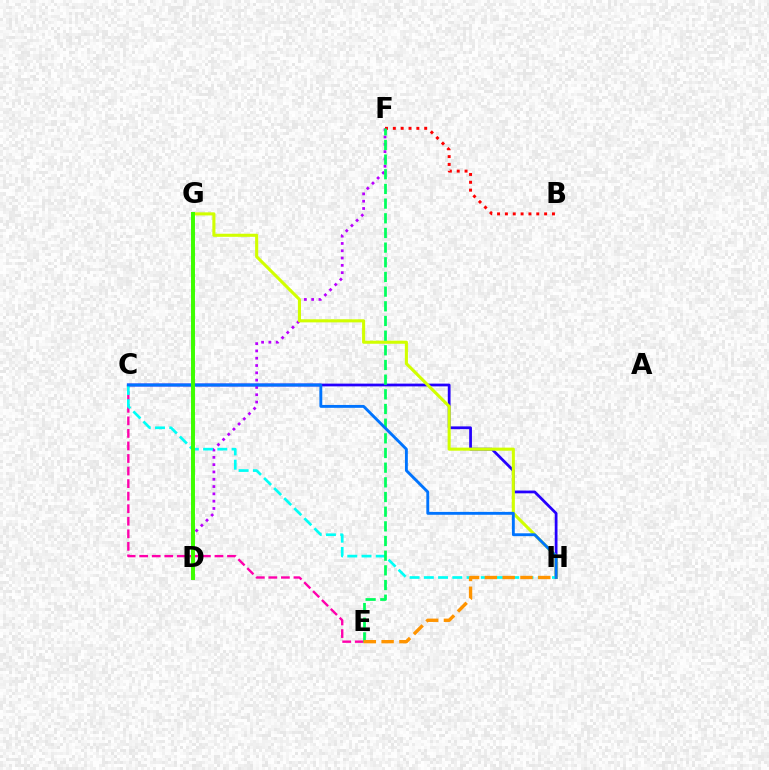{('C', 'H'): [{'color': '#2500ff', 'line_style': 'solid', 'thickness': 1.99}, {'color': '#00fff6', 'line_style': 'dashed', 'thickness': 1.93}, {'color': '#0074ff', 'line_style': 'solid', 'thickness': 2.07}], ('D', 'F'): [{'color': '#b900ff', 'line_style': 'dotted', 'thickness': 1.98}], ('C', 'E'): [{'color': '#ff00ac', 'line_style': 'dashed', 'thickness': 1.7}], ('B', 'F'): [{'color': '#ff0000', 'line_style': 'dotted', 'thickness': 2.13}], ('G', 'H'): [{'color': '#d1ff00', 'line_style': 'solid', 'thickness': 2.22}], ('E', 'F'): [{'color': '#00ff5c', 'line_style': 'dashed', 'thickness': 1.99}], ('E', 'H'): [{'color': '#ff9400', 'line_style': 'dashed', 'thickness': 2.42}], ('D', 'G'): [{'color': '#3dff00', 'line_style': 'solid', 'thickness': 2.85}]}